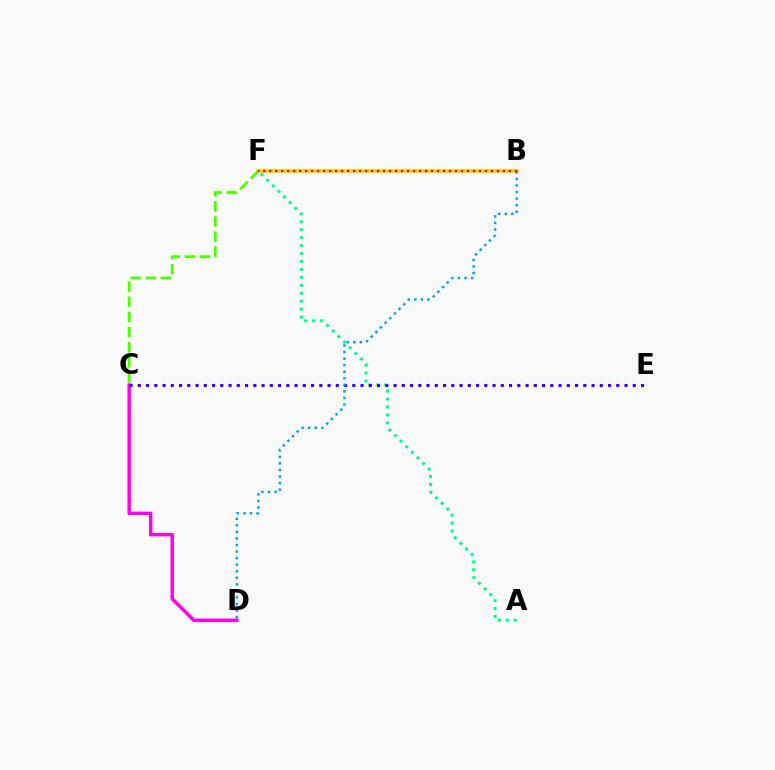{('C', 'D'): [{'color': '#ff00ed', 'line_style': 'solid', 'thickness': 2.47}], ('B', 'F'): [{'color': '#ffd500', 'line_style': 'solid', 'thickness': 2.65}, {'color': '#ff0000', 'line_style': 'dotted', 'thickness': 1.63}], ('A', 'F'): [{'color': '#00ff86', 'line_style': 'dotted', 'thickness': 2.16}], ('C', 'F'): [{'color': '#4fff00', 'line_style': 'dashed', 'thickness': 2.06}], ('C', 'E'): [{'color': '#3700ff', 'line_style': 'dotted', 'thickness': 2.24}], ('B', 'D'): [{'color': '#009eff', 'line_style': 'dotted', 'thickness': 1.78}]}